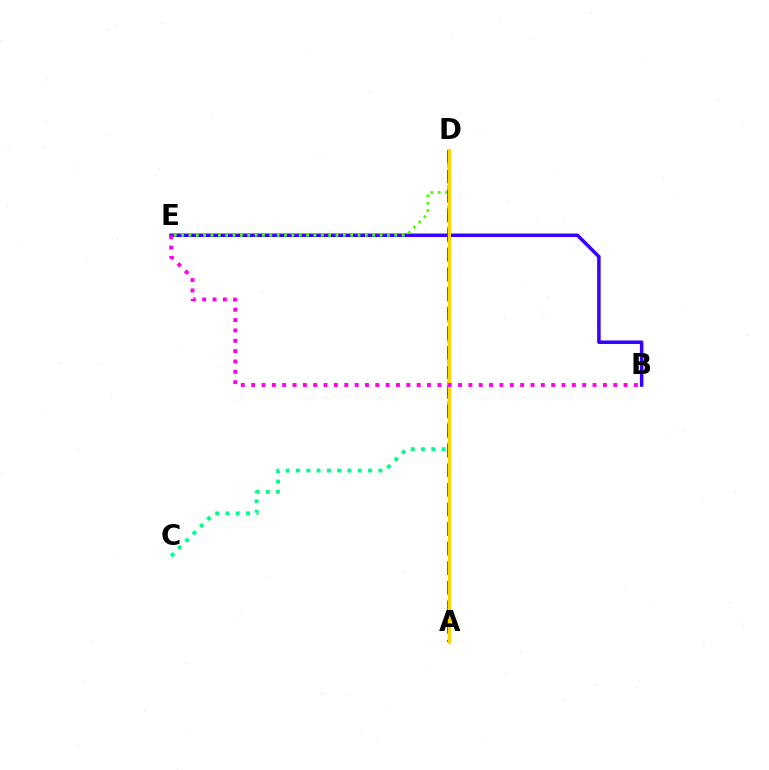{('C', 'D'): [{'color': '#00ff86', 'line_style': 'dotted', 'thickness': 2.8}], ('B', 'E'): [{'color': '#3700ff', 'line_style': 'solid', 'thickness': 2.53}, {'color': '#ff00ed', 'line_style': 'dotted', 'thickness': 2.81}], ('D', 'E'): [{'color': '#4fff00', 'line_style': 'dotted', 'thickness': 2.0}], ('A', 'D'): [{'color': '#009eff', 'line_style': 'dotted', 'thickness': 1.98}, {'color': '#ff0000', 'line_style': 'dashed', 'thickness': 2.66}, {'color': '#ffd500', 'line_style': 'solid', 'thickness': 2.24}]}